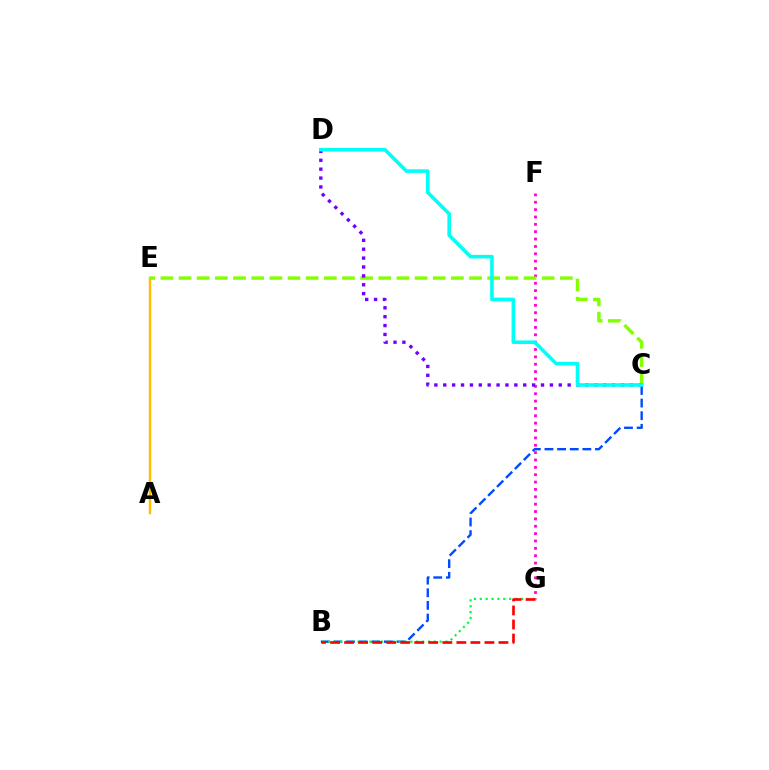{('F', 'G'): [{'color': '#ff00cf', 'line_style': 'dotted', 'thickness': 2.0}], ('B', 'C'): [{'color': '#004bff', 'line_style': 'dashed', 'thickness': 1.72}], ('B', 'G'): [{'color': '#00ff39', 'line_style': 'dotted', 'thickness': 1.59}, {'color': '#ff0000', 'line_style': 'dashed', 'thickness': 1.91}], ('A', 'E'): [{'color': '#ffbd00', 'line_style': 'solid', 'thickness': 1.76}], ('C', 'E'): [{'color': '#84ff00', 'line_style': 'dashed', 'thickness': 2.47}], ('C', 'D'): [{'color': '#7200ff', 'line_style': 'dotted', 'thickness': 2.41}, {'color': '#00fff6', 'line_style': 'solid', 'thickness': 2.58}]}